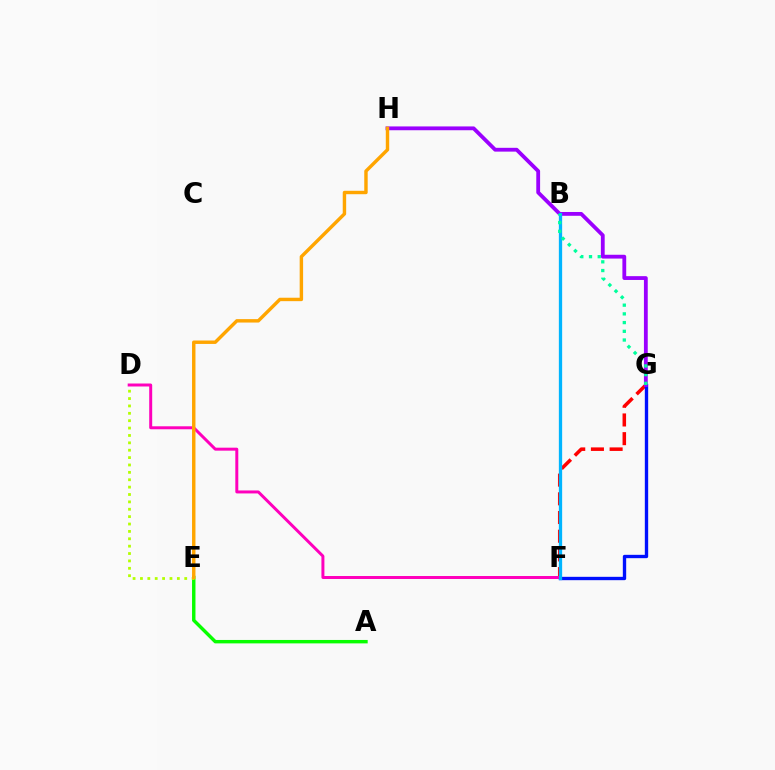{('F', 'G'): [{'color': '#ff0000', 'line_style': 'dashed', 'thickness': 2.54}, {'color': '#0010ff', 'line_style': 'solid', 'thickness': 2.41}], ('A', 'E'): [{'color': '#08ff00', 'line_style': 'solid', 'thickness': 2.46}], ('D', 'F'): [{'color': '#ff00bd', 'line_style': 'solid', 'thickness': 2.14}], ('G', 'H'): [{'color': '#9b00ff', 'line_style': 'solid', 'thickness': 2.74}], ('D', 'E'): [{'color': '#b3ff00', 'line_style': 'dotted', 'thickness': 2.01}], ('B', 'F'): [{'color': '#00b5ff', 'line_style': 'solid', 'thickness': 2.37}], ('E', 'H'): [{'color': '#ffa500', 'line_style': 'solid', 'thickness': 2.46}], ('B', 'G'): [{'color': '#00ff9d', 'line_style': 'dotted', 'thickness': 2.37}]}